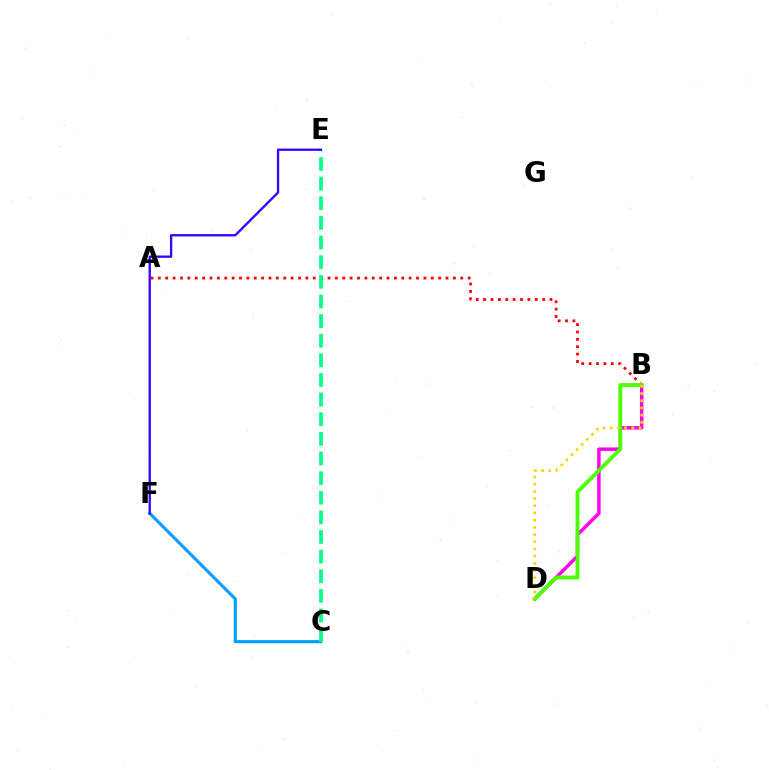{('B', 'D'): [{'color': '#ff00ed', 'line_style': 'solid', 'thickness': 2.49}, {'color': '#4fff00', 'line_style': 'solid', 'thickness': 2.79}, {'color': '#ffd500', 'line_style': 'dotted', 'thickness': 1.95}], ('A', 'B'): [{'color': '#ff0000', 'line_style': 'dotted', 'thickness': 2.0}], ('C', 'F'): [{'color': '#009eff', 'line_style': 'solid', 'thickness': 2.24}], ('C', 'E'): [{'color': '#00ff86', 'line_style': 'dashed', 'thickness': 2.67}], ('E', 'F'): [{'color': '#3700ff', 'line_style': 'solid', 'thickness': 1.66}]}